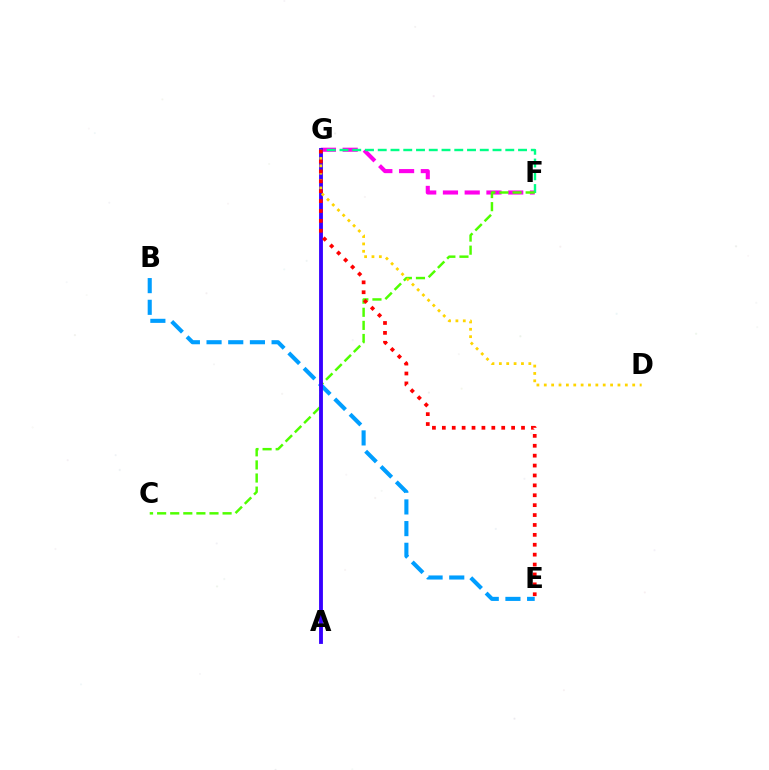{('F', 'G'): [{'color': '#ff00ed', 'line_style': 'dashed', 'thickness': 2.96}, {'color': '#00ff86', 'line_style': 'dashed', 'thickness': 1.73}], ('B', 'E'): [{'color': '#009eff', 'line_style': 'dashed', 'thickness': 2.95}], ('C', 'F'): [{'color': '#4fff00', 'line_style': 'dashed', 'thickness': 1.78}], ('A', 'G'): [{'color': '#3700ff', 'line_style': 'solid', 'thickness': 2.77}], ('D', 'G'): [{'color': '#ffd500', 'line_style': 'dotted', 'thickness': 2.0}], ('E', 'G'): [{'color': '#ff0000', 'line_style': 'dotted', 'thickness': 2.69}]}